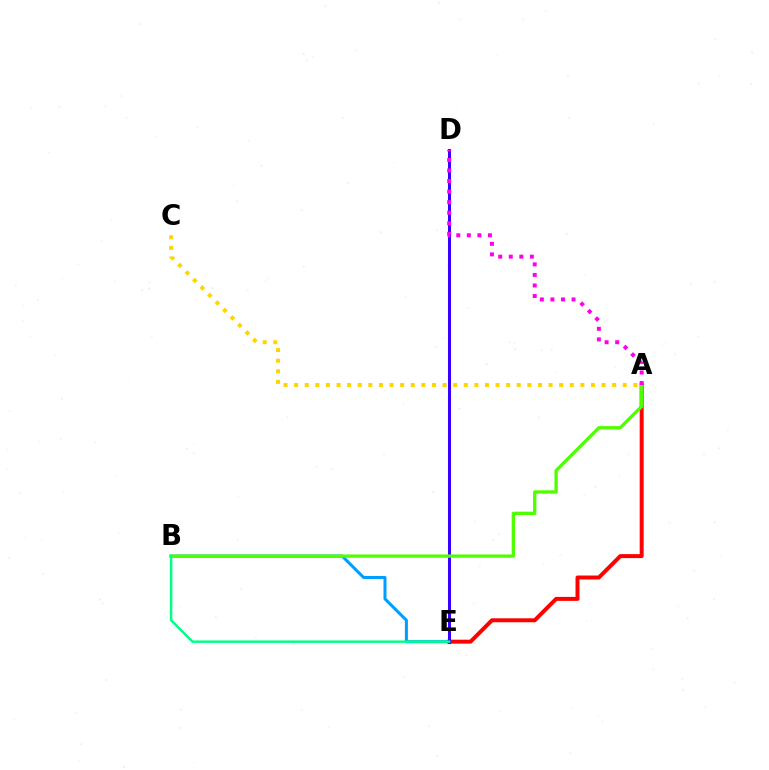{('A', 'E'): [{'color': '#ff0000', 'line_style': 'solid', 'thickness': 2.86}], ('B', 'E'): [{'color': '#009eff', 'line_style': 'solid', 'thickness': 2.18}, {'color': '#00ff86', 'line_style': 'solid', 'thickness': 1.78}], ('D', 'E'): [{'color': '#3700ff', 'line_style': 'solid', 'thickness': 2.18}], ('A', 'B'): [{'color': '#4fff00', 'line_style': 'solid', 'thickness': 2.38}], ('A', 'D'): [{'color': '#ff00ed', 'line_style': 'dotted', 'thickness': 2.87}], ('A', 'C'): [{'color': '#ffd500', 'line_style': 'dotted', 'thickness': 2.88}]}